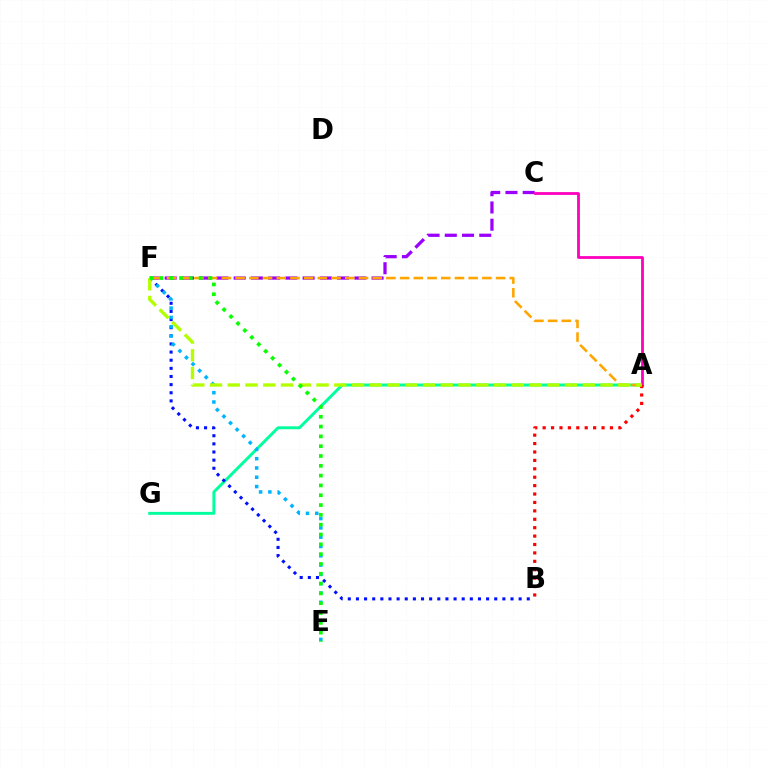{('A', 'G'): [{'color': '#00ff9d', 'line_style': 'solid', 'thickness': 2.12}], ('C', 'F'): [{'color': '#9b00ff', 'line_style': 'dashed', 'thickness': 2.34}], ('A', 'C'): [{'color': '#ff00bd', 'line_style': 'solid', 'thickness': 2.0}], ('B', 'F'): [{'color': '#0010ff', 'line_style': 'dotted', 'thickness': 2.21}], ('E', 'F'): [{'color': '#00b5ff', 'line_style': 'dotted', 'thickness': 2.53}, {'color': '#08ff00', 'line_style': 'dotted', 'thickness': 2.67}], ('A', 'B'): [{'color': '#ff0000', 'line_style': 'dotted', 'thickness': 2.29}], ('A', 'F'): [{'color': '#ffa500', 'line_style': 'dashed', 'thickness': 1.86}, {'color': '#b3ff00', 'line_style': 'dashed', 'thickness': 2.41}]}